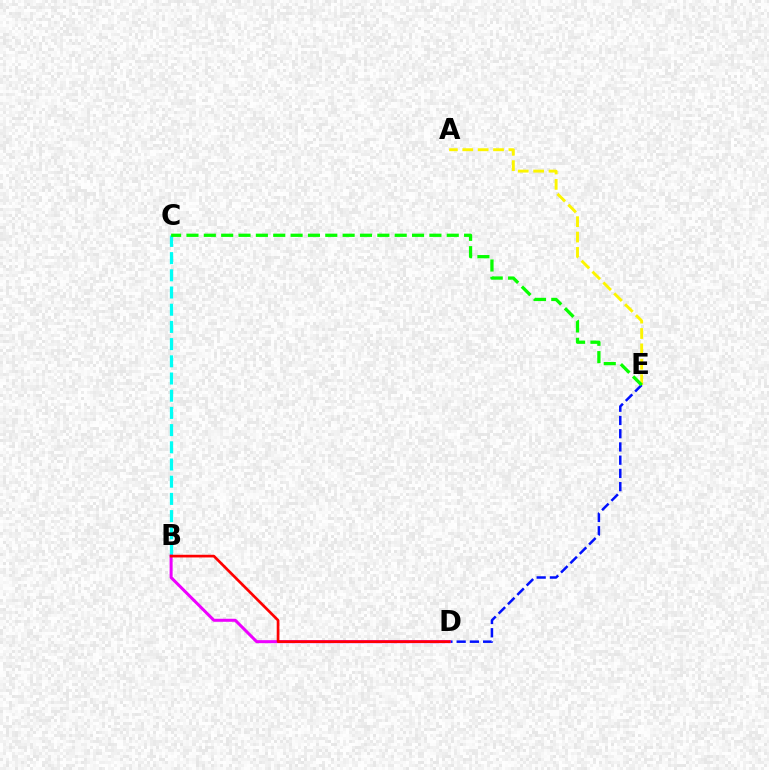{('B', 'C'): [{'color': '#00fff6', 'line_style': 'dashed', 'thickness': 2.34}], ('A', 'E'): [{'color': '#fcf500', 'line_style': 'dashed', 'thickness': 2.09}], ('D', 'E'): [{'color': '#0010ff', 'line_style': 'dashed', 'thickness': 1.8}], ('C', 'E'): [{'color': '#08ff00', 'line_style': 'dashed', 'thickness': 2.36}], ('B', 'D'): [{'color': '#ee00ff', 'line_style': 'solid', 'thickness': 2.17}, {'color': '#ff0000', 'line_style': 'solid', 'thickness': 1.93}]}